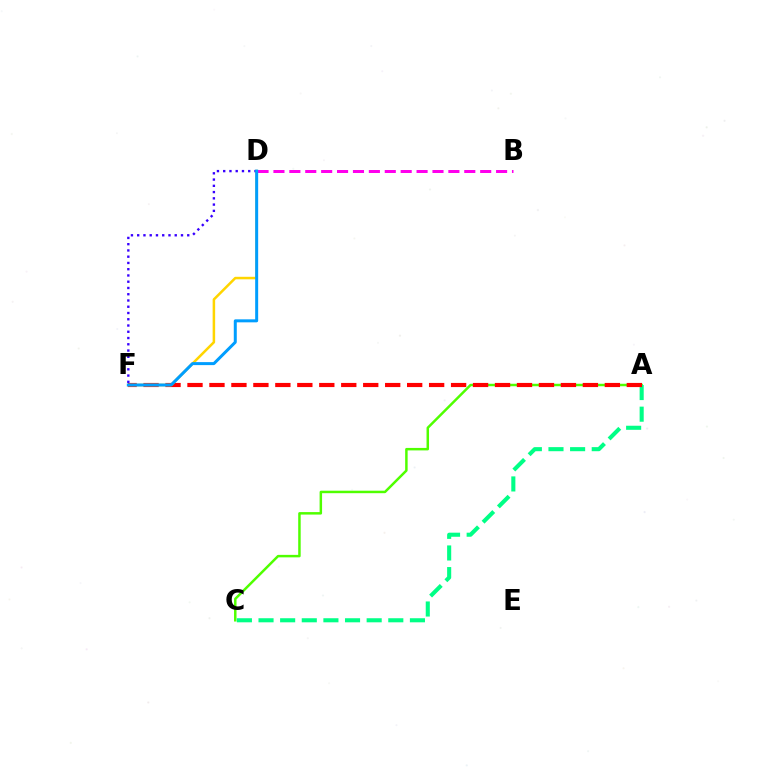{('A', 'C'): [{'color': '#4fff00', 'line_style': 'solid', 'thickness': 1.79}, {'color': '#00ff86', 'line_style': 'dashed', 'thickness': 2.94}], ('B', 'D'): [{'color': '#ff00ed', 'line_style': 'dashed', 'thickness': 2.16}], ('A', 'F'): [{'color': '#ff0000', 'line_style': 'dashed', 'thickness': 2.98}], ('D', 'F'): [{'color': '#ffd500', 'line_style': 'solid', 'thickness': 1.81}, {'color': '#3700ff', 'line_style': 'dotted', 'thickness': 1.7}, {'color': '#009eff', 'line_style': 'solid', 'thickness': 2.16}]}